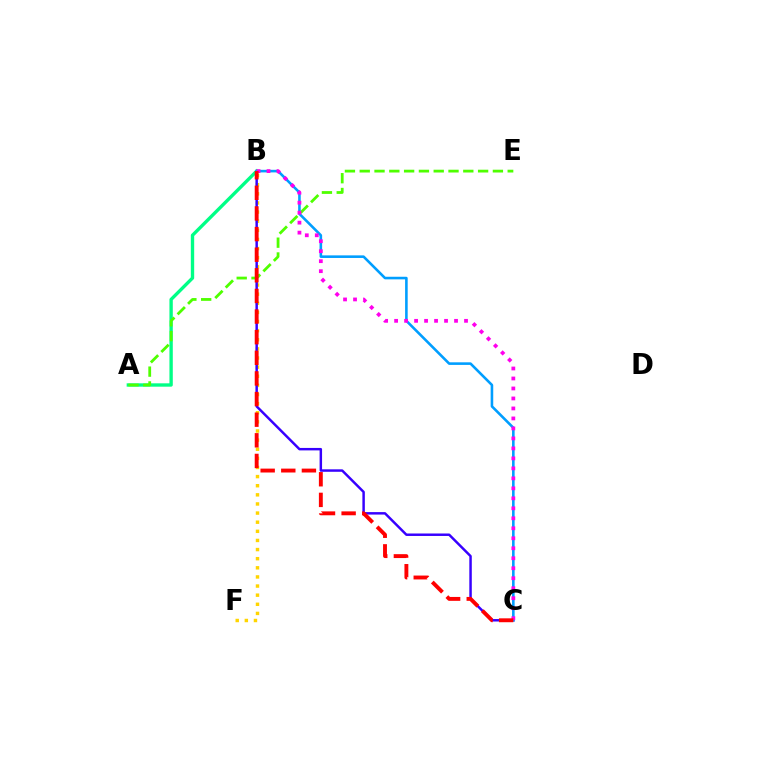{('B', 'F'): [{'color': '#ffd500', 'line_style': 'dotted', 'thickness': 2.48}], ('B', 'C'): [{'color': '#3700ff', 'line_style': 'solid', 'thickness': 1.78}, {'color': '#009eff', 'line_style': 'solid', 'thickness': 1.86}, {'color': '#ff00ed', 'line_style': 'dotted', 'thickness': 2.71}, {'color': '#ff0000', 'line_style': 'dashed', 'thickness': 2.8}], ('A', 'B'): [{'color': '#00ff86', 'line_style': 'solid', 'thickness': 2.42}], ('A', 'E'): [{'color': '#4fff00', 'line_style': 'dashed', 'thickness': 2.01}]}